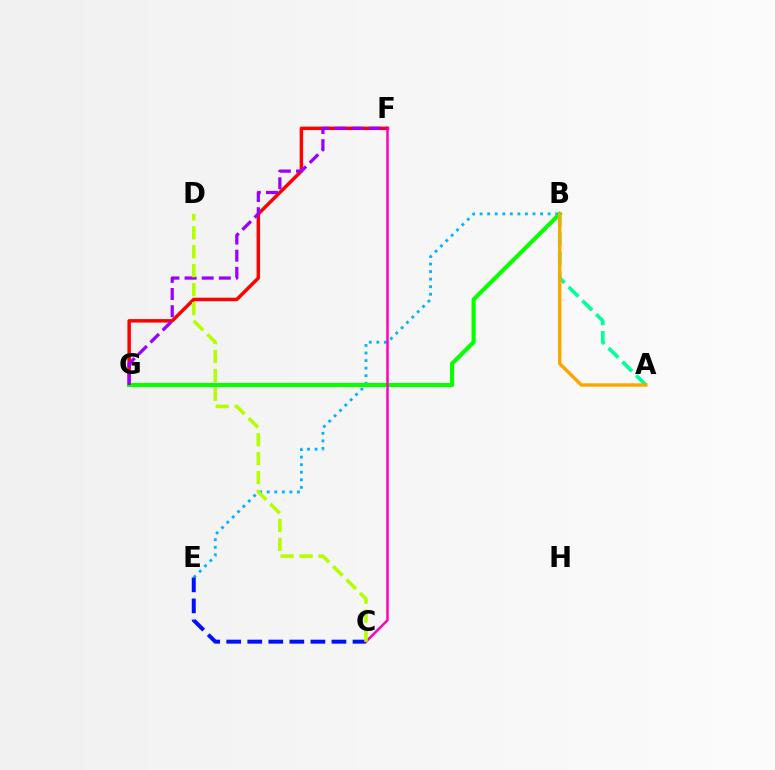{('B', 'E'): [{'color': '#00b5ff', 'line_style': 'dotted', 'thickness': 2.05}], ('C', 'E'): [{'color': '#0010ff', 'line_style': 'dashed', 'thickness': 2.86}], ('F', 'G'): [{'color': '#ff0000', 'line_style': 'solid', 'thickness': 2.5}, {'color': '#9b00ff', 'line_style': 'dashed', 'thickness': 2.33}], ('B', 'G'): [{'color': '#08ff00', 'line_style': 'solid', 'thickness': 2.97}], ('A', 'B'): [{'color': '#00ff9d', 'line_style': 'dashed', 'thickness': 2.64}, {'color': '#ffa500', 'line_style': 'solid', 'thickness': 2.46}], ('C', 'F'): [{'color': '#ff00bd', 'line_style': 'solid', 'thickness': 1.79}], ('C', 'D'): [{'color': '#b3ff00', 'line_style': 'dashed', 'thickness': 2.57}]}